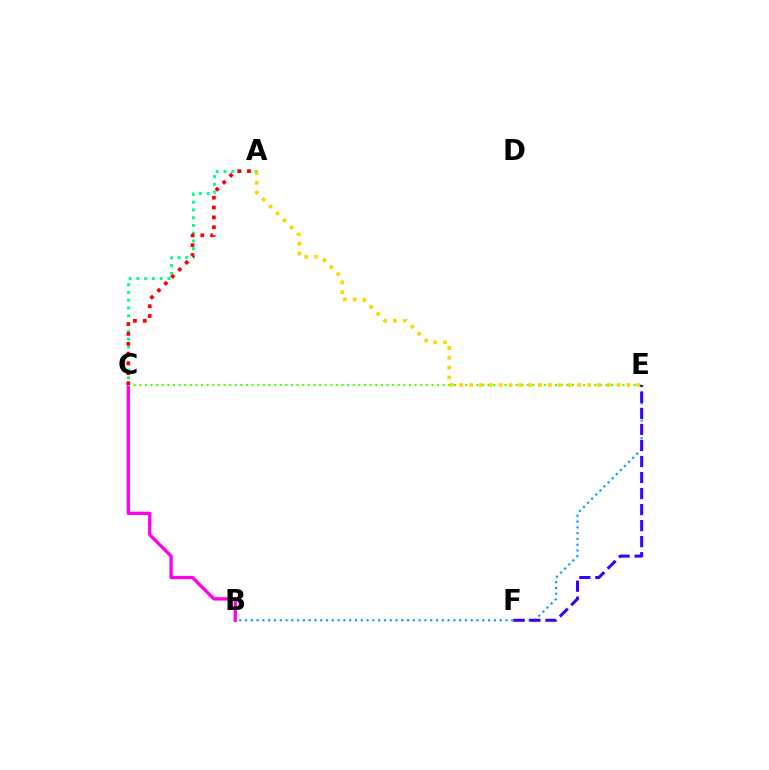{('B', 'E'): [{'color': '#009eff', 'line_style': 'dotted', 'thickness': 1.57}], ('B', 'C'): [{'color': '#ff00ed', 'line_style': 'solid', 'thickness': 2.39}], ('C', 'E'): [{'color': '#4fff00', 'line_style': 'dotted', 'thickness': 1.53}], ('A', 'C'): [{'color': '#00ff86', 'line_style': 'dotted', 'thickness': 2.11}, {'color': '#ff0000', 'line_style': 'dotted', 'thickness': 2.67}], ('A', 'E'): [{'color': '#ffd500', 'line_style': 'dotted', 'thickness': 2.67}], ('E', 'F'): [{'color': '#3700ff', 'line_style': 'dashed', 'thickness': 2.18}]}